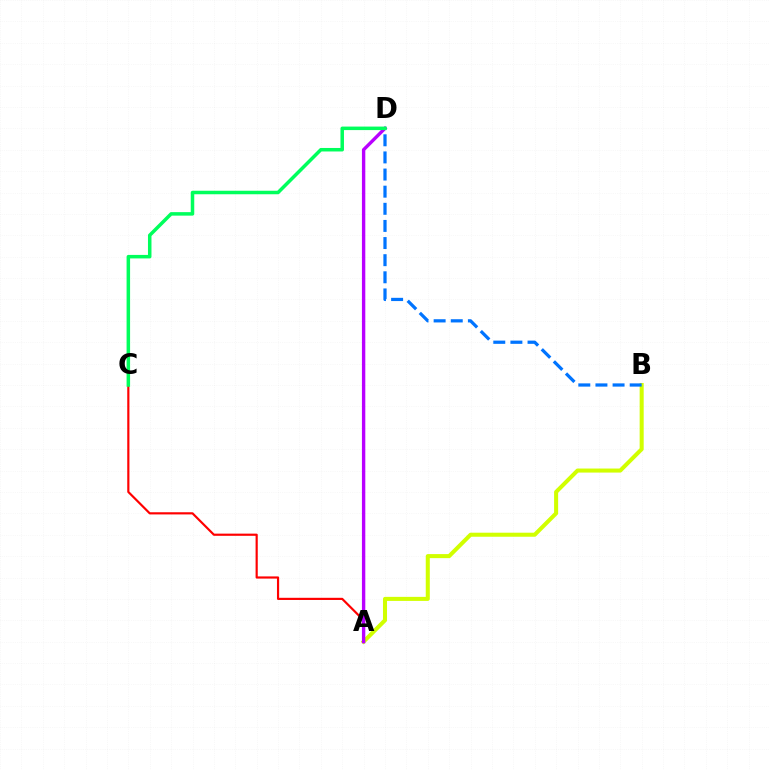{('A', 'C'): [{'color': '#ff0000', 'line_style': 'solid', 'thickness': 1.57}], ('A', 'B'): [{'color': '#d1ff00', 'line_style': 'solid', 'thickness': 2.91}], ('A', 'D'): [{'color': '#b900ff', 'line_style': 'solid', 'thickness': 2.43}], ('B', 'D'): [{'color': '#0074ff', 'line_style': 'dashed', 'thickness': 2.33}], ('C', 'D'): [{'color': '#00ff5c', 'line_style': 'solid', 'thickness': 2.52}]}